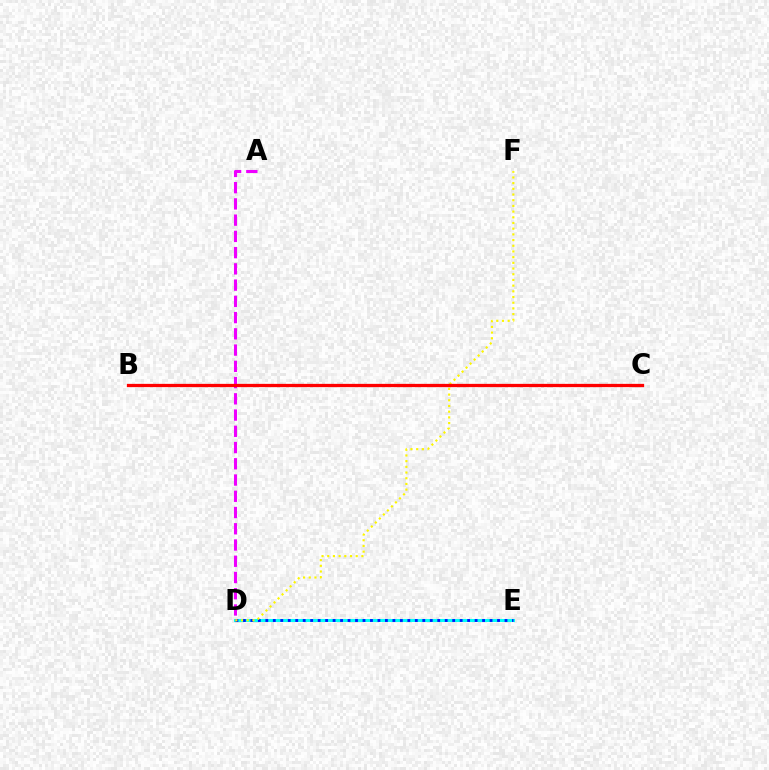{('D', 'E'): [{'color': '#00fff6', 'line_style': 'solid', 'thickness': 2.19}, {'color': '#0010ff', 'line_style': 'dotted', 'thickness': 2.03}], ('B', 'C'): [{'color': '#08ff00', 'line_style': 'dotted', 'thickness': 1.95}, {'color': '#ff0000', 'line_style': 'solid', 'thickness': 2.36}], ('D', 'F'): [{'color': '#fcf500', 'line_style': 'dotted', 'thickness': 1.55}], ('A', 'D'): [{'color': '#ee00ff', 'line_style': 'dashed', 'thickness': 2.21}]}